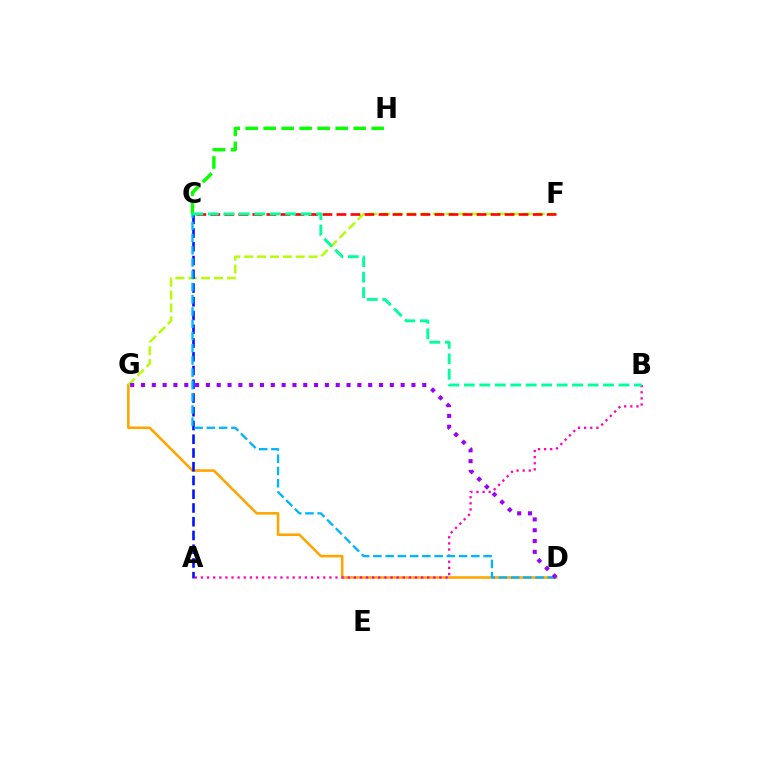{('D', 'G'): [{'color': '#ffa500', 'line_style': 'solid', 'thickness': 1.86}, {'color': '#9b00ff', 'line_style': 'dotted', 'thickness': 2.94}], ('F', 'G'): [{'color': '#b3ff00', 'line_style': 'dashed', 'thickness': 1.75}], ('A', 'C'): [{'color': '#0010ff', 'line_style': 'dashed', 'thickness': 1.87}], ('A', 'B'): [{'color': '#ff00bd', 'line_style': 'dotted', 'thickness': 1.66}], ('C', 'F'): [{'color': '#ff0000', 'line_style': 'dashed', 'thickness': 1.9}], ('C', 'D'): [{'color': '#00b5ff', 'line_style': 'dashed', 'thickness': 1.66}], ('C', 'H'): [{'color': '#08ff00', 'line_style': 'dashed', 'thickness': 2.44}], ('B', 'C'): [{'color': '#00ff9d', 'line_style': 'dashed', 'thickness': 2.1}]}